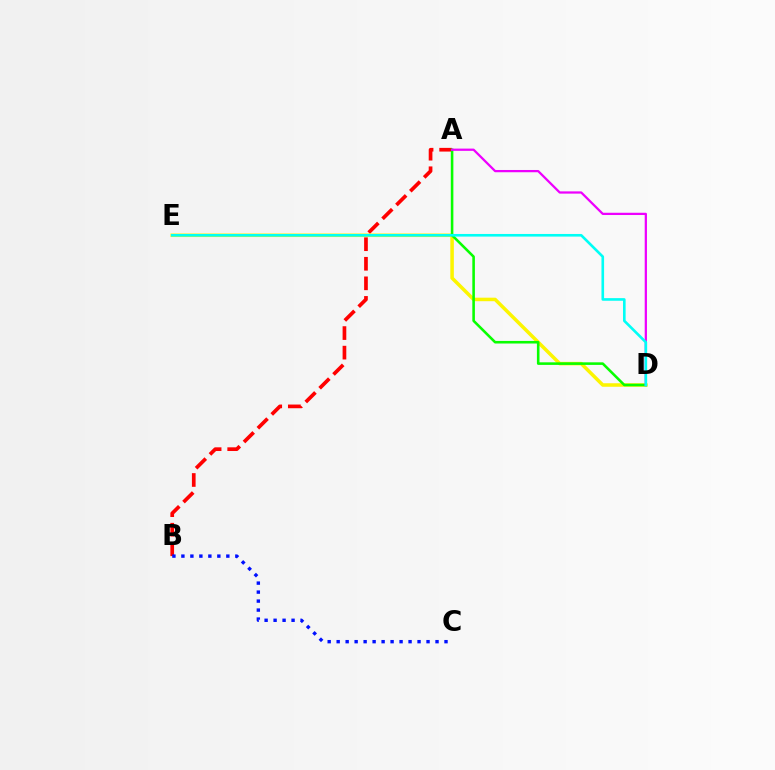{('A', 'B'): [{'color': '#ff0000', 'line_style': 'dashed', 'thickness': 2.66}], ('D', 'E'): [{'color': '#fcf500', 'line_style': 'solid', 'thickness': 2.54}, {'color': '#00fff6', 'line_style': 'solid', 'thickness': 1.89}], ('A', 'D'): [{'color': '#08ff00', 'line_style': 'solid', 'thickness': 1.86}, {'color': '#ee00ff', 'line_style': 'solid', 'thickness': 1.62}], ('B', 'C'): [{'color': '#0010ff', 'line_style': 'dotted', 'thickness': 2.44}]}